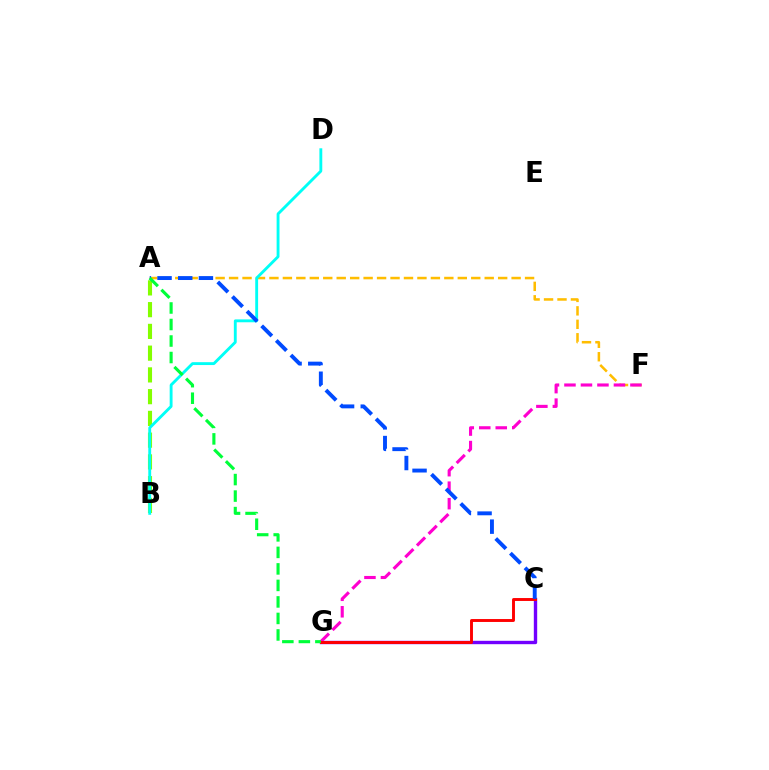{('A', 'F'): [{'color': '#ffbd00', 'line_style': 'dashed', 'thickness': 1.83}], ('C', 'G'): [{'color': '#7200ff', 'line_style': 'solid', 'thickness': 2.43}, {'color': '#ff0000', 'line_style': 'solid', 'thickness': 2.1}], ('F', 'G'): [{'color': '#ff00cf', 'line_style': 'dashed', 'thickness': 2.24}], ('A', 'B'): [{'color': '#84ff00', 'line_style': 'dashed', 'thickness': 2.95}], ('B', 'D'): [{'color': '#00fff6', 'line_style': 'solid', 'thickness': 2.07}], ('A', 'C'): [{'color': '#004bff', 'line_style': 'dashed', 'thickness': 2.81}], ('A', 'G'): [{'color': '#00ff39', 'line_style': 'dashed', 'thickness': 2.24}]}